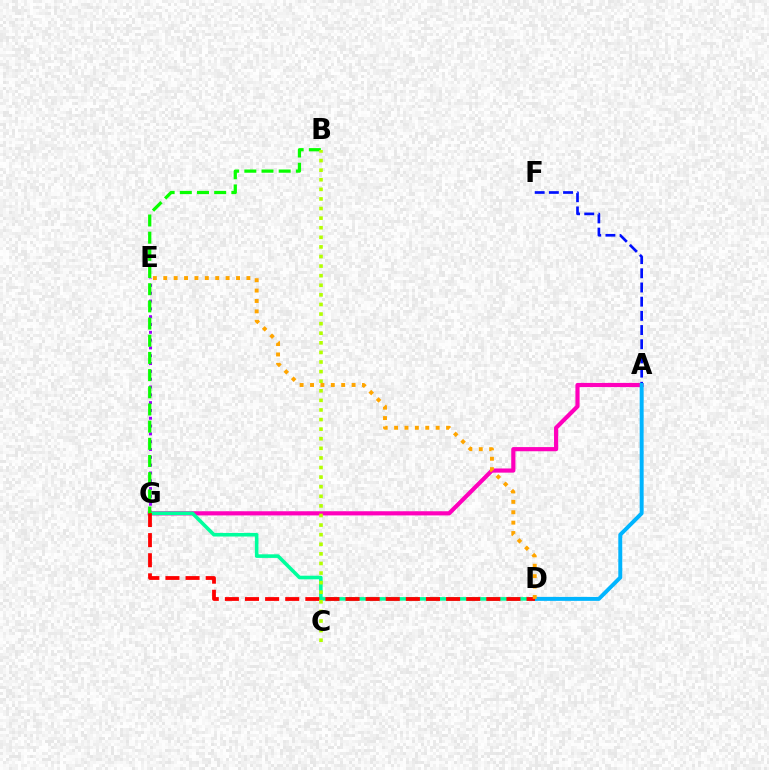{('E', 'G'): [{'color': '#9b00ff', 'line_style': 'dotted', 'thickness': 2.12}], ('A', 'G'): [{'color': '#ff00bd', 'line_style': 'solid', 'thickness': 3.0}], ('D', 'G'): [{'color': '#00ff9d', 'line_style': 'solid', 'thickness': 2.59}, {'color': '#ff0000', 'line_style': 'dashed', 'thickness': 2.73}], ('A', 'F'): [{'color': '#0010ff', 'line_style': 'dashed', 'thickness': 1.93}], ('A', 'D'): [{'color': '#00b5ff', 'line_style': 'solid', 'thickness': 2.85}], ('D', 'E'): [{'color': '#ffa500', 'line_style': 'dotted', 'thickness': 2.82}], ('B', 'G'): [{'color': '#08ff00', 'line_style': 'dashed', 'thickness': 2.33}], ('B', 'C'): [{'color': '#b3ff00', 'line_style': 'dotted', 'thickness': 2.61}]}